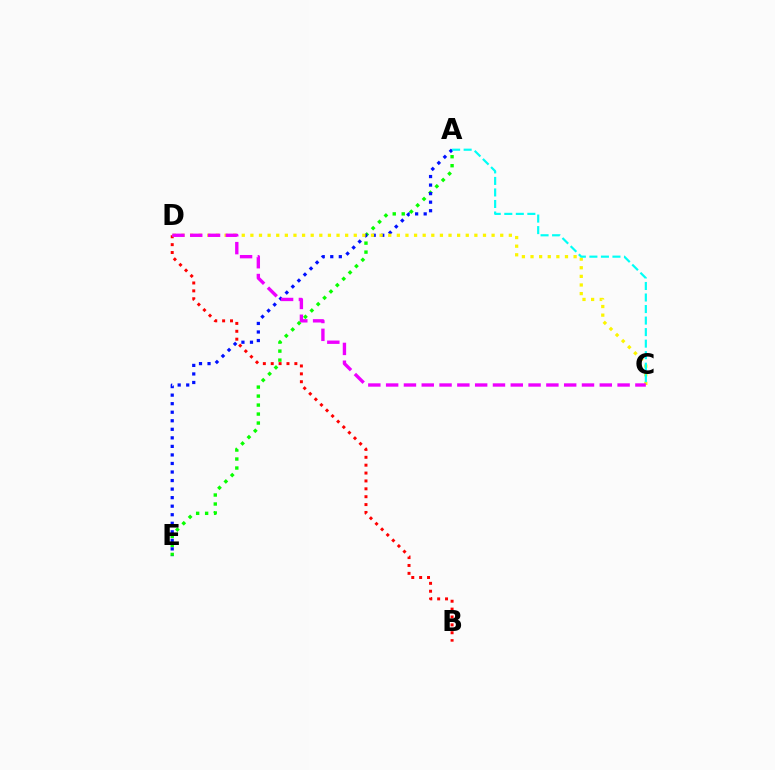{('A', 'E'): [{'color': '#08ff00', 'line_style': 'dotted', 'thickness': 2.44}, {'color': '#0010ff', 'line_style': 'dotted', 'thickness': 2.32}], ('B', 'D'): [{'color': '#ff0000', 'line_style': 'dotted', 'thickness': 2.14}], ('C', 'D'): [{'color': '#fcf500', 'line_style': 'dotted', 'thickness': 2.34}, {'color': '#ee00ff', 'line_style': 'dashed', 'thickness': 2.42}], ('A', 'C'): [{'color': '#00fff6', 'line_style': 'dashed', 'thickness': 1.57}]}